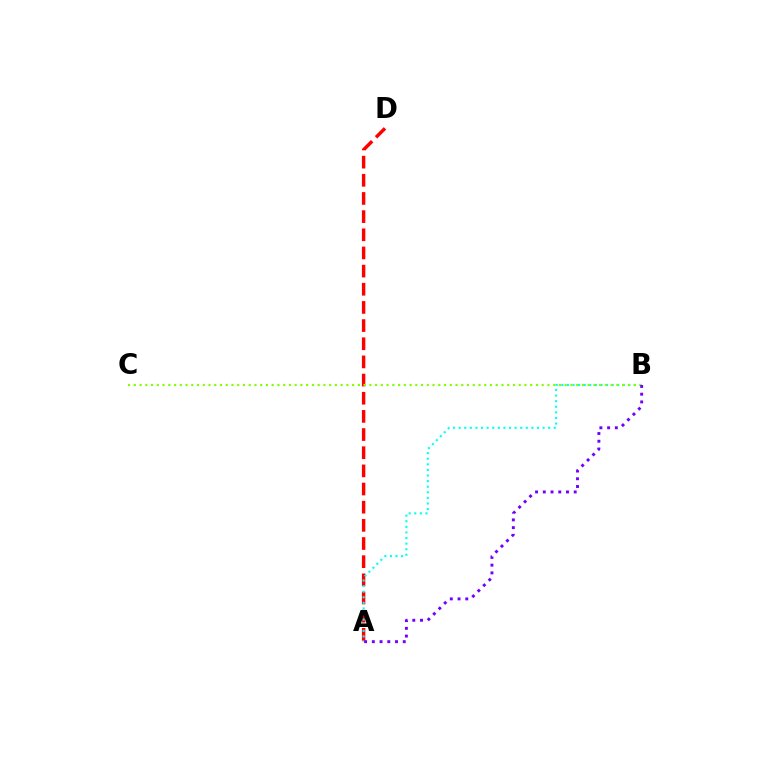{('A', 'D'): [{'color': '#ff0000', 'line_style': 'dashed', 'thickness': 2.47}], ('A', 'B'): [{'color': '#00fff6', 'line_style': 'dotted', 'thickness': 1.52}, {'color': '#7200ff', 'line_style': 'dotted', 'thickness': 2.1}], ('B', 'C'): [{'color': '#84ff00', 'line_style': 'dotted', 'thickness': 1.56}]}